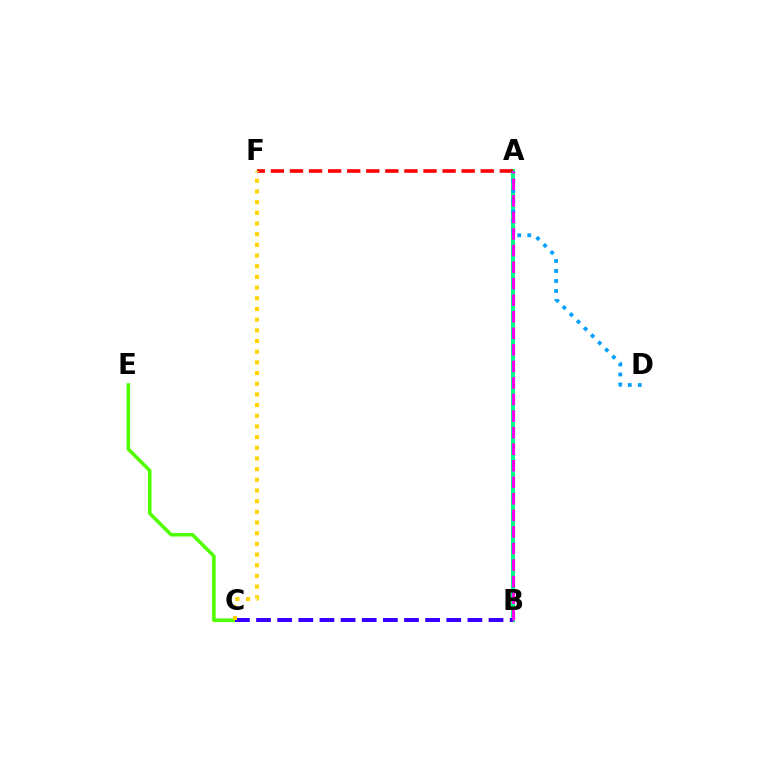{('A', 'B'): [{'color': '#00ff86', 'line_style': 'solid', 'thickness': 2.94}, {'color': '#ff00ed', 'line_style': 'dashed', 'thickness': 2.25}], ('C', 'E'): [{'color': '#4fff00', 'line_style': 'solid', 'thickness': 2.55}], ('A', 'F'): [{'color': '#ff0000', 'line_style': 'dashed', 'thickness': 2.59}], ('B', 'C'): [{'color': '#3700ff', 'line_style': 'dashed', 'thickness': 2.87}], ('A', 'D'): [{'color': '#009eff', 'line_style': 'dotted', 'thickness': 2.72}], ('C', 'F'): [{'color': '#ffd500', 'line_style': 'dotted', 'thickness': 2.9}]}